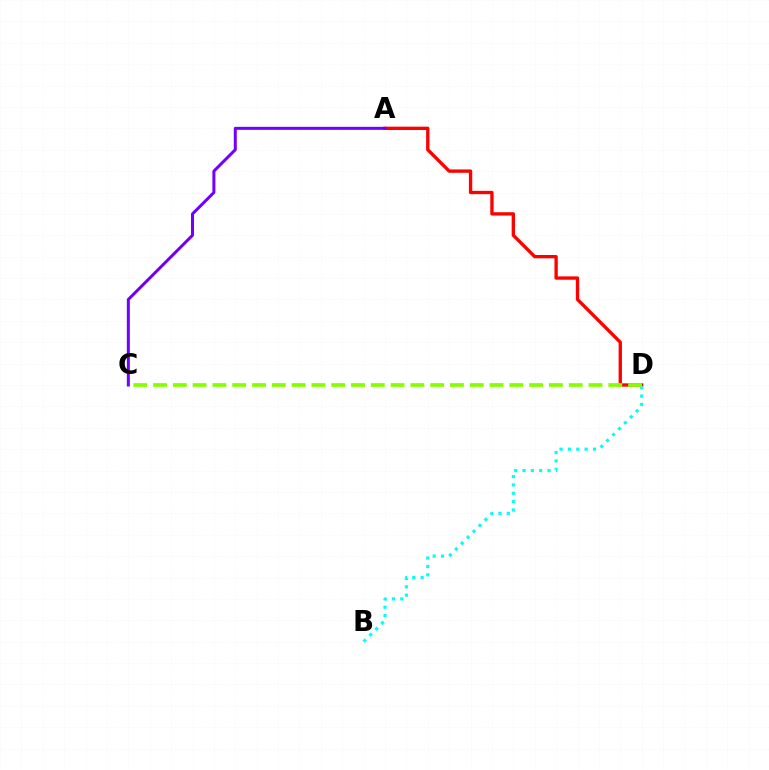{('A', 'D'): [{'color': '#ff0000', 'line_style': 'solid', 'thickness': 2.4}], ('B', 'D'): [{'color': '#00fff6', 'line_style': 'dotted', 'thickness': 2.27}], ('C', 'D'): [{'color': '#84ff00', 'line_style': 'dashed', 'thickness': 2.69}], ('A', 'C'): [{'color': '#7200ff', 'line_style': 'solid', 'thickness': 2.16}]}